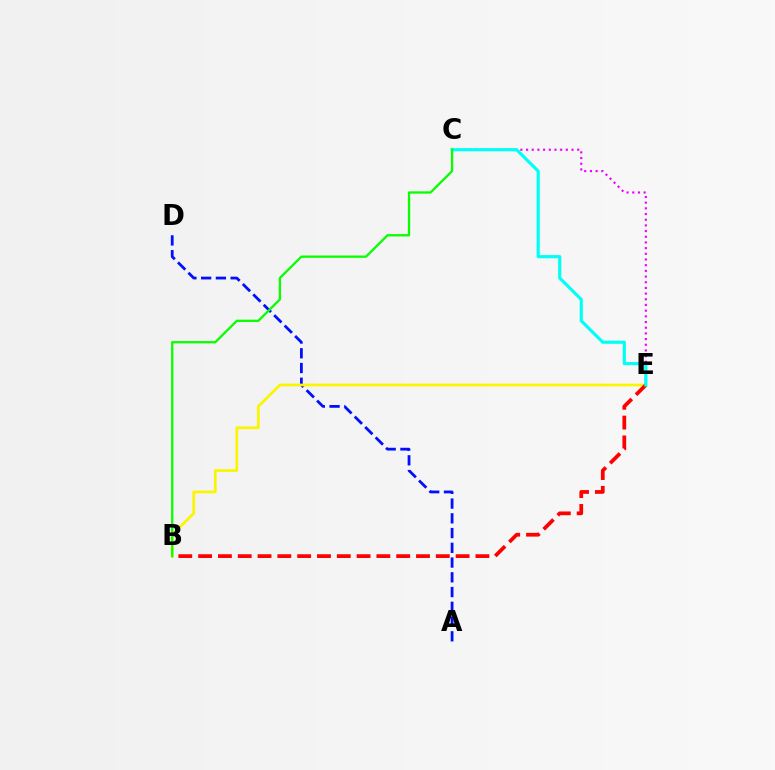{('A', 'D'): [{'color': '#0010ff', 'line_style': 'dashed', 'thickness': 2.0}], ('B', 'E'): [{'color': '#fcf500', 'line_style': 'solid', 'thickness': 1.95}, {'color': '#ff0000', 'line_style': 'dashed', 'thickness': 2.69}], ('C', 'E'): [{'color': '#ee00ff', 'line_style': 'dotted', 'thickness': 1.54}, {'color': '#00fff6', 'line_style': 'solid', 'thickness': 2.28}], ('B', 'C'): [{'color': '#08ff00', 'line_style': 'solid', 'thickness': 1.66}]}